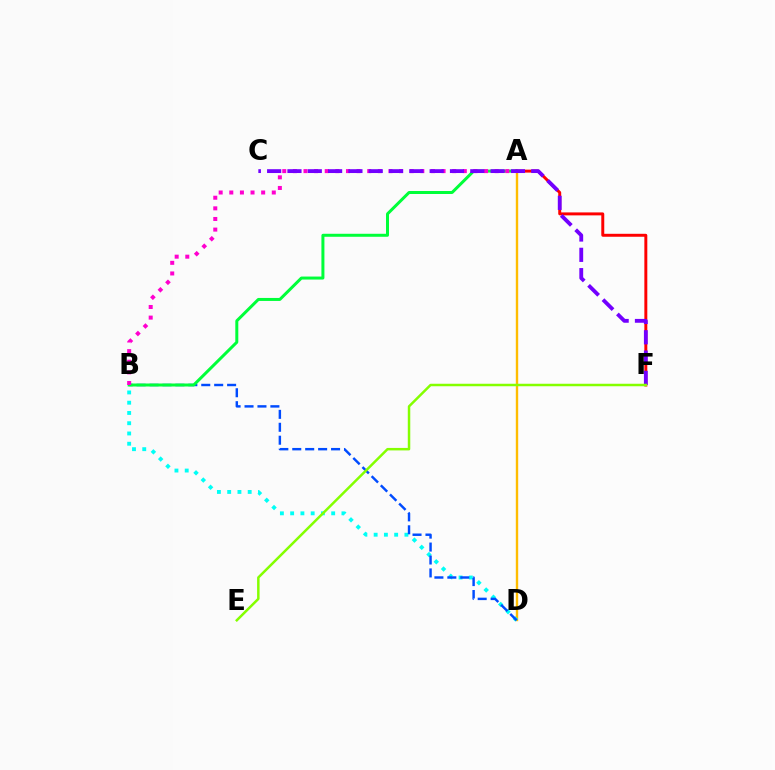{('A', 'D'): [{'color': '#ffbd00', 'line_style': 'solid', 'thickness': 1.72}], ('B', 'D'): [{'color': '#00fff6', 'line_style': 'dotted', 'thickness': 2.79}, {'color': '#004bff', 'line_style': 'dashed', 'thickness': 1.76}], ('A', 'B'): [{'color': '#00ff39', 'line_style': 'solid', 'thickness': 2.16}, {'color': '#ff00cf', 'line_style': 'dotted', 'thickness': 2.89}], ('A', 'F'): [{'color': '#ff0000', 'line_style': 'solid', 'thickness': 2.13}], ('C', 'F'): [{'color': '#7200ff', 'line_style': 'dashed', 'thickness': 2.76}], ('E', 'F'): [{'color': '#84ff00', 'line_style': 'solid', 'thickness': 1.79}]}